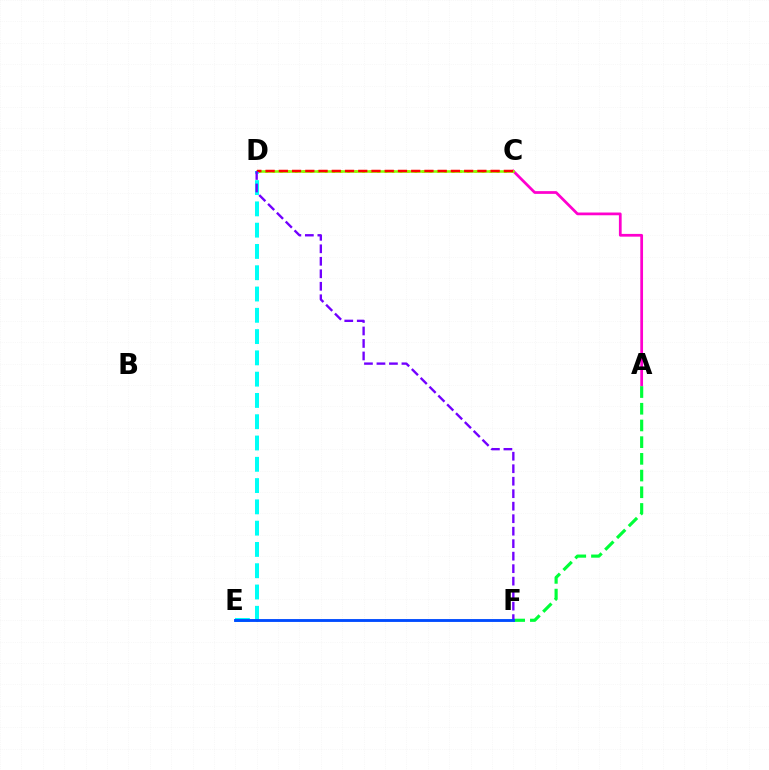{('A', 'C'): [{'color': '#ff00cf', 'line_style': 'solid', 'thickness': 1.98}], ('A', 'F'): [{'color': '#00ff39', 'line_style': 'dashed', 'thickness': 2.27}], ('C', 'D'): [{'color': '#ffbd00', 'line_style': 'dotted', 'thickness': 2.03}, {'color': '#84ff00', 'line_style': 'solid', 'thickness': 1.83}, {'color': '#ff0000', 'line_style': 'dashed', 'thickness': 1.8}], ('D', 'E'): [{'color': '#00fff6', 'line_style': 'dashed', 'thickness': 2.89}], ('D', 'F'): [{'color': '#7200ff', 'line_style': 'dashed', 'thickness': 1.7}], ('E', 'F'): [{'color': '#004bff', 'line_style': 'solid', 'thickness': 2.06}]}